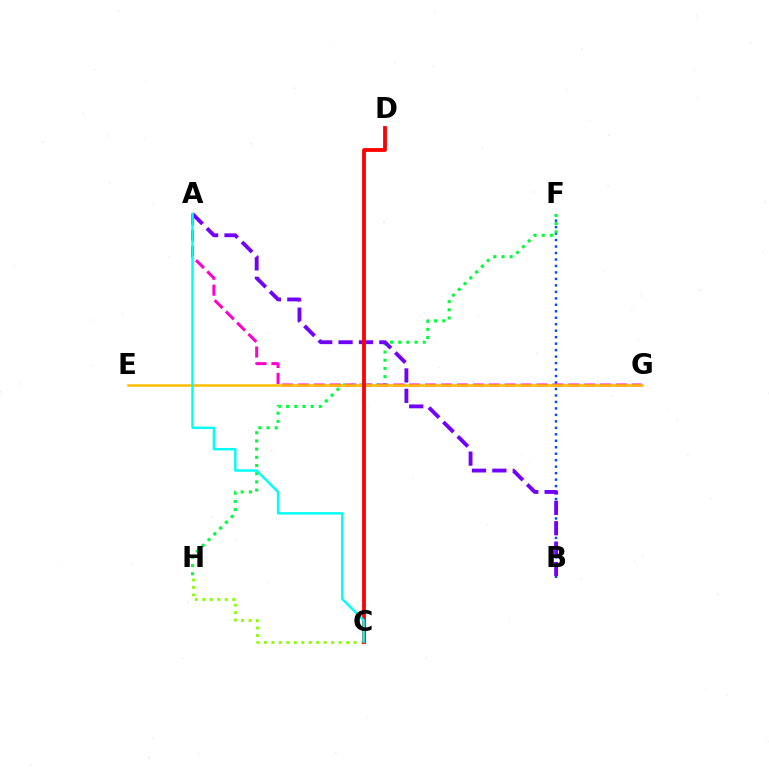{('B', 'F'): [{'color': '#004bff', 'line_style': 'dotted', 'thickness': 1.76}], ('F', 'H'): [{'color': '#00ff39', 'line_style': 'dotted', 'thickness': 2.22}], ('C', 'H'): [{'color': '#84ff00', 'line_style': 'dotted', 'thickness': 2.03}], ('A', 'B'): [{'color': '#7200ff', 'line_style': 'dashed', 'thickness': 2.77}], ('A', 'G'): [{'color': '#ff00cf', 'line_style': 'dashed', 'thickness': 2.16}], ('E', 'G'): [{'color': '#ffbd00', 'line_style': 'solid', 'thickness': 1.81}], ('C', 'D'): [{'color': '#ff0000', 'line_style': 'solid', 'thickness': 2.73}], ('A', 'C'): [{'color': '#00fff6', 'line_style': 'solid', 'thickness': 1.75}]}